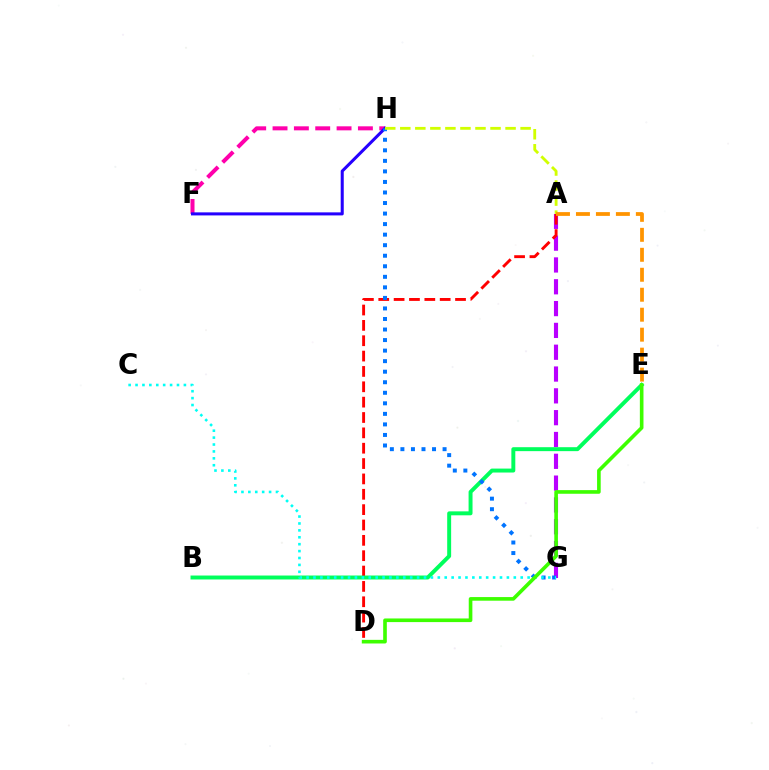{('A', 'G'): [{'color': '#b900ff', 'line_style': 'dashed', 'thickness': 2.96}], ('F', 'H'): [{'color': '#ff00ac', 'line_style': 'dashed', 'thickness': 2.9}, {'color': '#2500ff', 'line_style': 'solid', 'thickness': 2.19}], ('A', 'D'): [{'color': '#ff0000', 'line_style': 'dashed', 'thickness': 2.09}], ('B', 'E'): [{'color': '#00ff5c', 'line_style': 'solid', 'thickness': 2.84}], ('G', 'H'): [{'color': '#0074ff', 'line_style': 'dotted', 'thickness': 2.86}], ('A', 'H'): [{'color': '#d1ff00', 'line_style': 'dashed', 'thickness': 2.04}], ('A', 'E'): [{'color': '#ff9400', 'line_style': 'dashed', 'thickness': 2.71}], ('C', 'G'): [{'color': '#00fff6', 'line_style': 'dotted', 'thickness': 1.88}], ('D', 'E'): [{'color': '#3dff00', 'line_style': 'solid', 'thickness': 2.61}]}